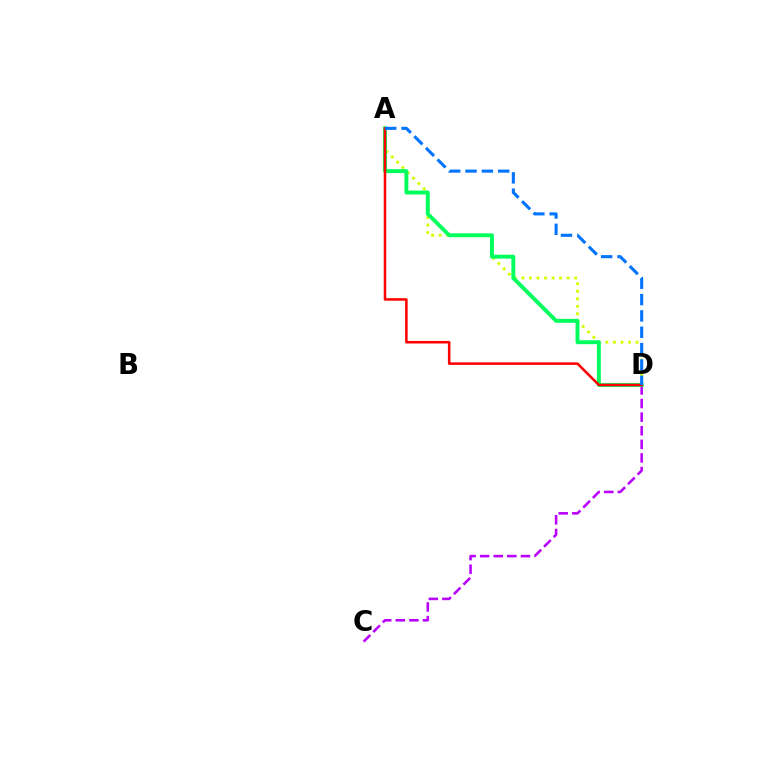{('C', 'D'): [{'color': '#b900ff', 'line_style': 'dashed', 'thickness': 1.85}], ('A', 'D'): [{'color': '#d1ff00', 'line_style': 'dotted', 'thickness': 2.05}, {'color': '#00ff5c', 'line_style': 'solid', 'thickness': 2.82}, {'color': '#ff0000', 'line_style': 'solid', 'thickness': 1.83}, {'color': '#0074ff', 'line_style': 'dashed', 'thickness': 2.22}]}